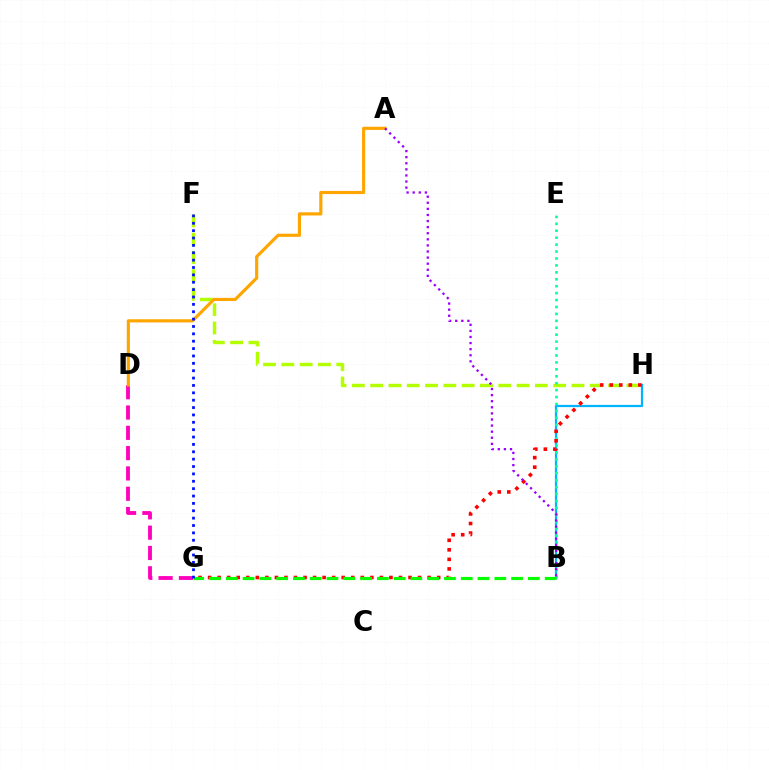{('F', 'H'): [{'color': '#b3ff00', 'line_style': 'dashed', 'thickness': 2.49}], ('B', 'H'): [{'color': '#00b5ff', 'line_style': 'solid', 'thickness': 1.6}], ('B', 'E'): [{'color': '#00ff9d', 'line_style': 'dotted', 'thickness': 1.88}], ('G', 'H'): [{'color': '#ff0000', 'line_style': 'dotted', 'thickness': 2.59}], ('D', 'G'): [{'color': '#ff00bd', 'line_style': 'dashed', 'thickness': 2.76}], ('A', 'D'): [{'color': '#ffa500', 'line_style': 'solid', 'thickness': 2.27}], ('B', 'G'): [{'color': '#08ff00', 'line_style': 'dashed', 'thickness': 2.28}], ('F', 'G'): [{'color': '#0010ff', 'line_style': 'dotted', 'thickness': 2.0}], ('A', 'B'): [{'color': '#9b00ff', 'line_style': 'dotted', 'thickness': 1.65}]}